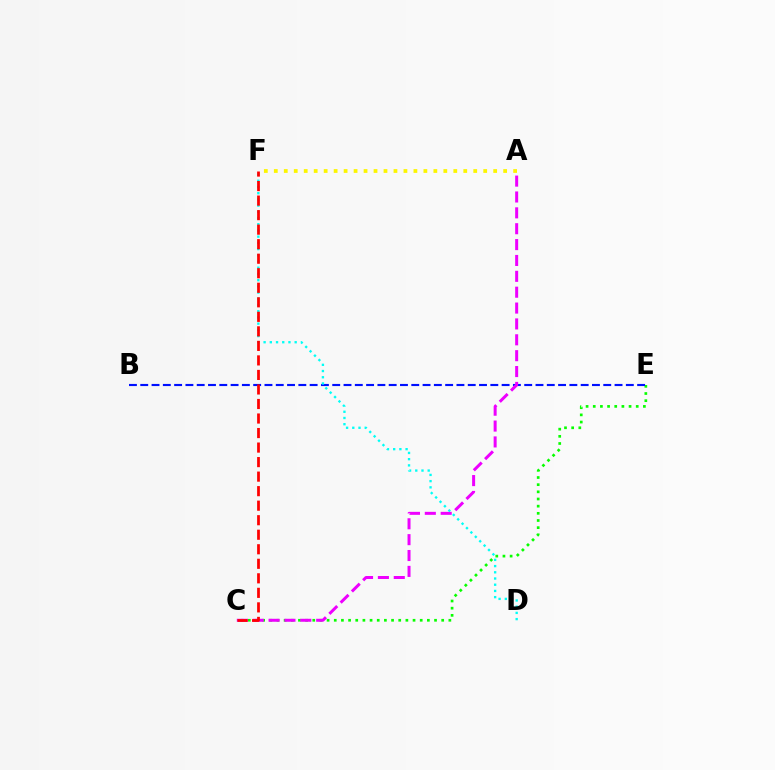{('A', 'F'): [{'color': '#fcf500', 'line_style': 'dotted', 'thickness': 2.71}], ('C', 'E'): [{'color': '#08ff00', 'line_style': 'dotted', 'thickness': 1.95}], ('B', 'E'): [{'color': '#0010ff', 'line_style': 'dashed', 'thickness': 1.53}], ('A', 'C'): [{'color': '#ee00ff', 'line_style': 'dashed', 'thickness': 2.16}], ('D', 'F'): [{'color': '#00fff6', 'line_style': 'dotted', 'thickness': 1.69}], ('C', 'F'): [{'color': '#ff0000', 'line_style': 'dashed', 'thickness': 1.97}]}